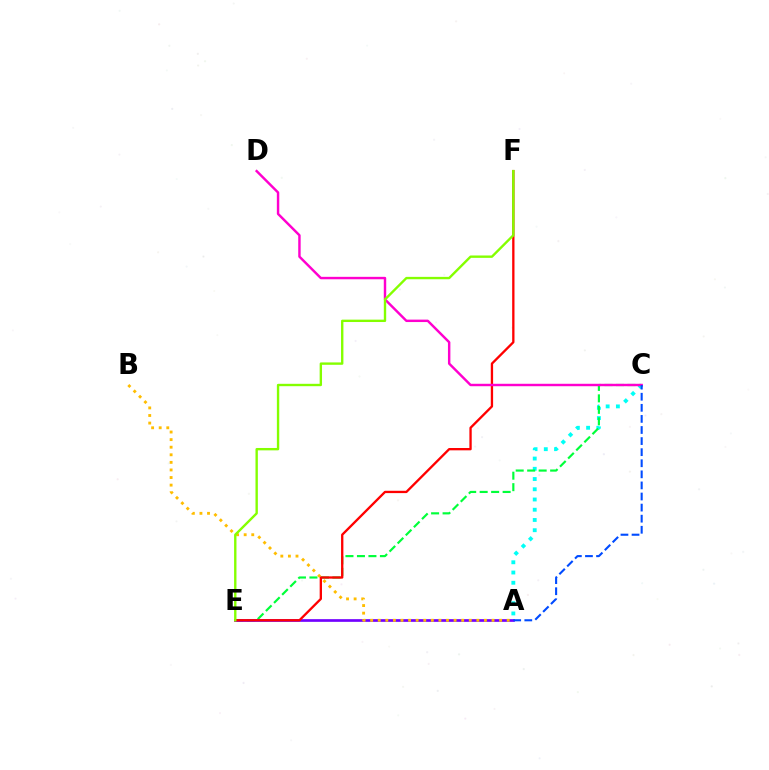{('A', 'C'): [{'color': '#00fff6', 'line_style': 'dotted', 'thickness': 2.78}, {'color': '#004bff', 'line_style': 'dashed', 'thickness': 1.51}], ('C', 'E'): [{'color': '#00ff39', 'line_style': 'dashed', 'thickness': 1.56}], ('A', 'E'): [{'color': '#7200ff', 'line_style': 'solid', 'thickness': 1.94}], ('A', 'B'): [{'color': '#ffbd00', 'line_style': 'dotted', 'thickness': 2.06}], ('E', 'F'): [{'color': '#ff0000', 'line_style': 'solid', 'thickness': 1.67}, {'color': '#84ff00', 'line_style': 'solid', 'thickness': 1.71}], ('C', 'D'): [{'color': '#ff00cf', 'line_style': 'solid', 'thickness': 1.75}]}